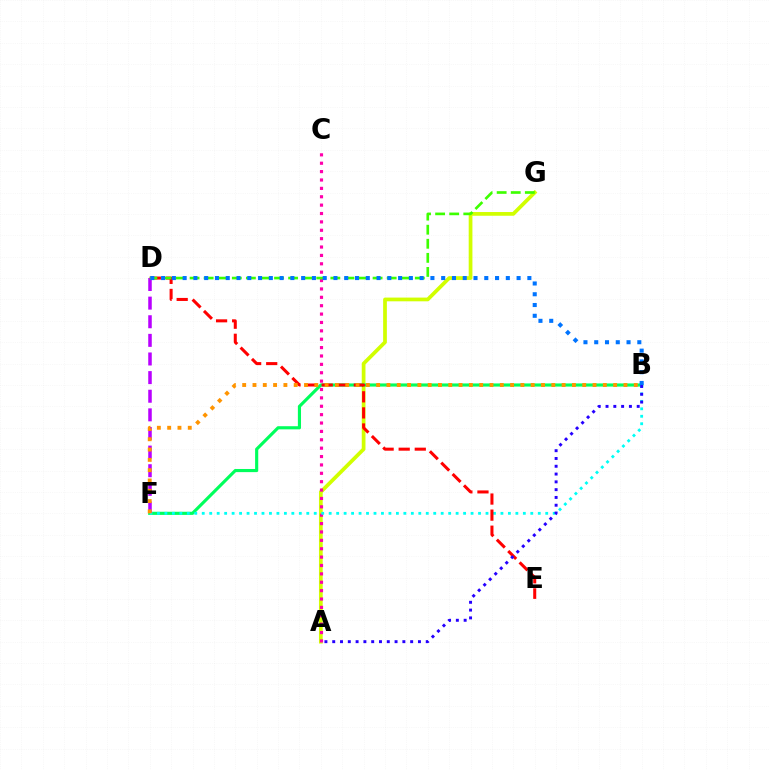{('A', 'G'): [{'color': '#d1ff00', 'line_style': 'solid', 'thickness': 2.68}], ('B', 'F'): [{'color': '#00ff5c', 'line_style': 'solid', 'thickness': 2.26}, {'color': '#00fff6', 'line_style': 'dotted', 'thickness': 2.03}, {'color': '#ff9400', 'line_style': 'dotted', 'thickness': 2.8}], ('A', 'C'): [{'color': '#ff00ac', 'line_style': 'dotted', 'thickness': 2.28}], ('D', 'E'): [{'color': '#ff0000', 'line_style': 'dashed', 'thickness': 2.18}], ('D', 'F'): [{'color': '#b900ff', 'line_style': 'dashed', 'thickness': 2.53}], ('D', 'G'): [{'color': '#3dff00', 'line_style': 'dashed', 'thickness': 1.91}], ('B', 'D'): [{'color': '#0074ff', 'line_style': 'dotted', 'thickness': 2.93}], ('A', 'B'): [{'color': '#2500ff', 'line_style': 'dotted', 'thickness': 2.12}]}